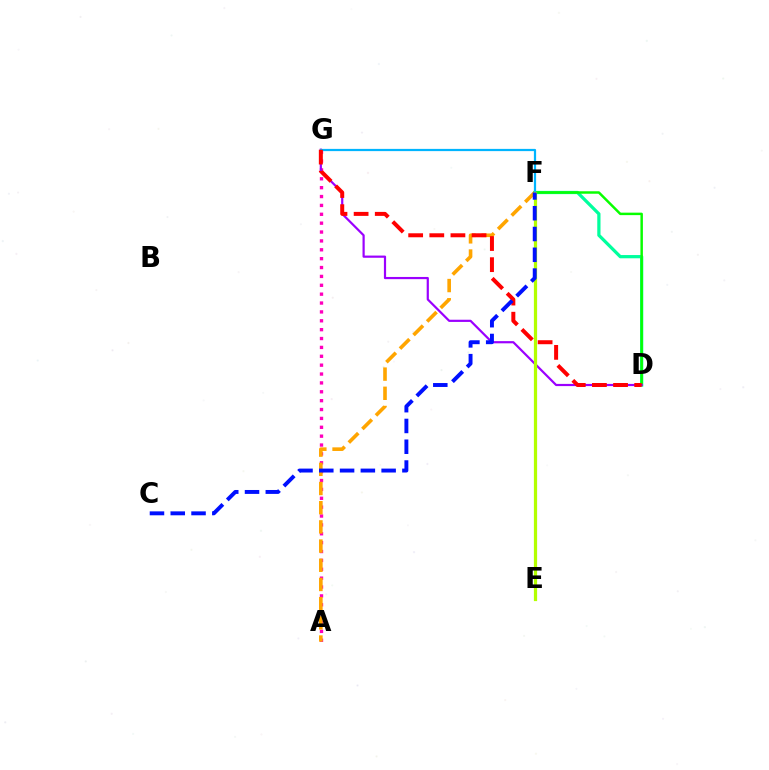{('A', 'G'): [{'color': '#ff00bd', 'line_style': 'dotted', 'thickness': 2.41}], ('D', 'F'): [{'color': '#00ff9d', 'line_style': 'solid', 'thickness': 2.33}, {'color': '#08ff00', 'line_style': 'solid', 'thickness': 1.78}], ('D', 'G'): [{'color': '#9b00ff', 'line_style': 'solid', 'thickness': 1.58}, {'color': '#ff0000', 'line_style': 'dashed', 'thickness': 2.87}], ('A', 'F'): [{'color': '#ffa500', 'line_style': 'dashed', 'thickness': 2.61}], ('F', 'G'): [{'color': '#00b5ff', 'line_style': 'solid', 'thickness': 1.6}], ('E', 'F'): [{'color': '#b3ff00', 'line_style': 'solid', 'thickness': 2.32}], ('C', 'F'): [{'color': '#0010ff', 'line_style': 'dashed', 'thickness': 2.82}]}